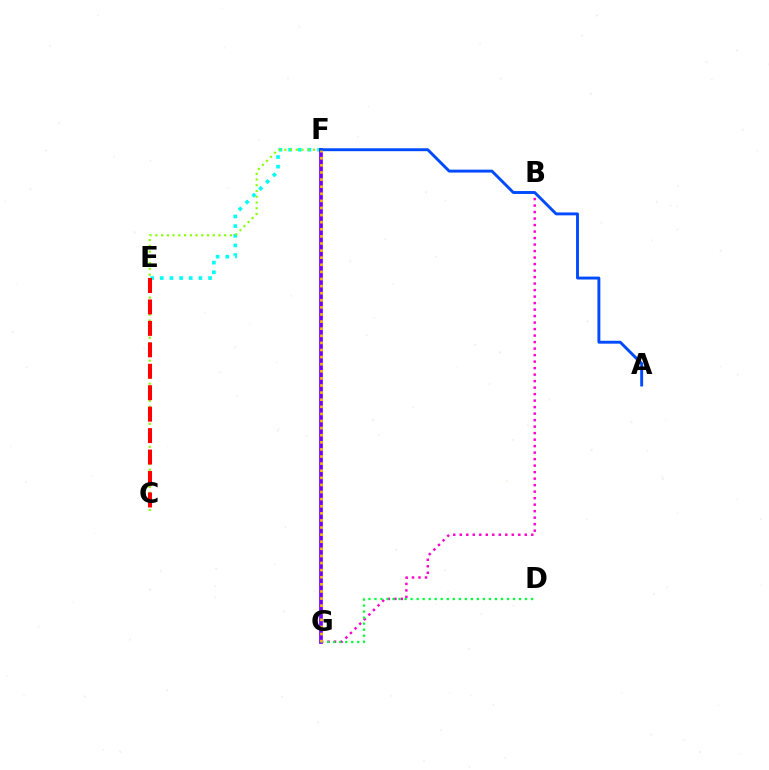{('E', 'F'): [{'color': '#00fff6', 'line_style': 'dotted', 'thickness': 2.62}], ('C', 'F'): [{'color': '#84ff00', 'line_style': 'dotted', 'thickness': 1.56}], ('B', 'G'): [{'color': '#ff00cf', 'line_style': 'dotted', 'thickness': 1.77}], ('D', 'G'): [{'color': '#00ff39', 'line_style': 'dotted', 'thickness': 1.64}], ('C', 'E'): [{'color': '#ff0000', 'line_style': 'dashed', 'thickness': 2.91}], ('F', 'G'): [{'color': '#7200ff', 'line_style': 'solid', 'thickness': 2.68}, {'color': '#ffbd00', 'line_style': 'dotted', 'thickness': 1.93}], ('A', 'F'): [{'color': '#004bff', 'line_style': 'solid', 'thickness': 2.09}]}